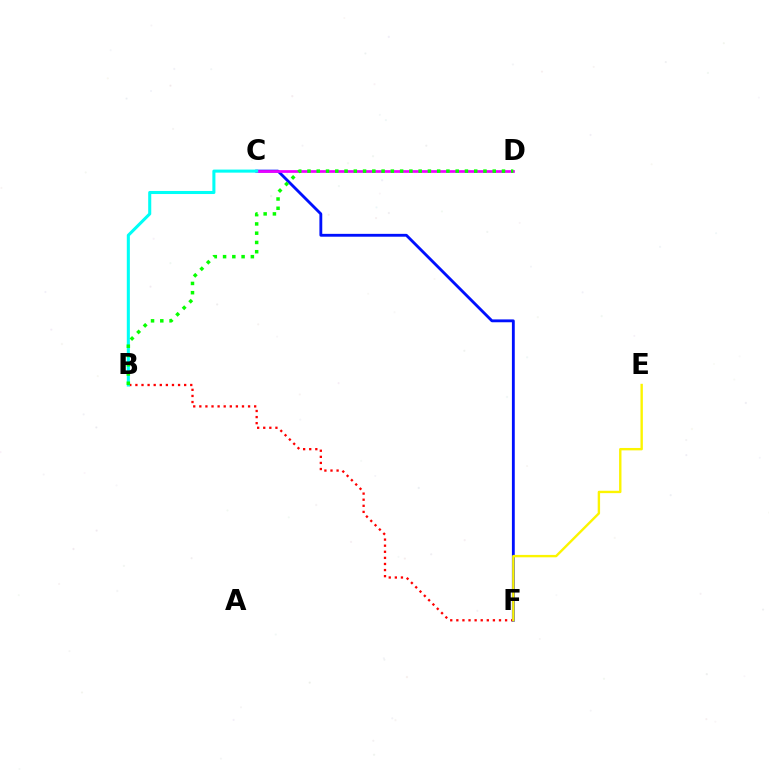{('B', 'F'): [{'color': '#ff0000', 'line_style': 'dotted', 'thickness': 1.66}], ('C', 'F'): [{'color': '#0010ff', 'line_style': 'solid', 'thickness': 2.05}], ('C', 'D'): [{'color': '#ee00ff', 'line_style': 'solid', 'thickness': 1.96}], ('E', 'F'): [{'color': '#fcf500', 'line_style': 'solid', 'thickness': 1.72}], ('B', 'C'): [{'color': '#00fff6', 'line_style': 'solid', 'thickness': 2.2}], ('B', 'D'): [{'color': '#08ff00', 'line_style': 'dotted', 'thickness': 2.52}]}